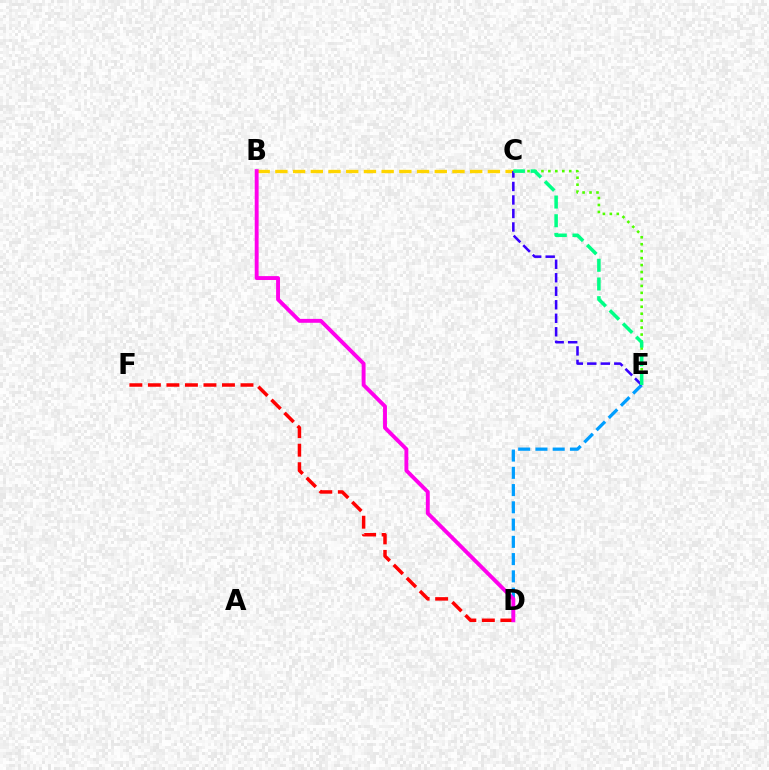{('B', 'C'): [{'color': '#ffd500', 'line_style': 'dashed', 'thickness': 2.41}], ('D', 'E'): [{'color': '#009eff', 'line_style': 'dashed', 'thickness': 2.34}], ('C', 'E'): [{'color': '#4fff00', 'line_style': 'dotted', 'thickness': 1.89}, {'color': '#3700ff', 'line_style': 'dashed', 'thickness': 1.83}, {'color': '#00ff86', 'line_style': 'dashed', 'thickness': 2.54}], ('D', 'F'): [{'color': '#ff0000', 'line_style': 'dashed', 'thickness': 2.52}], ('B', 'D'): [{'color': '#ff00ed', 'line_style': 'solid', 'thickness': 2.8}]}